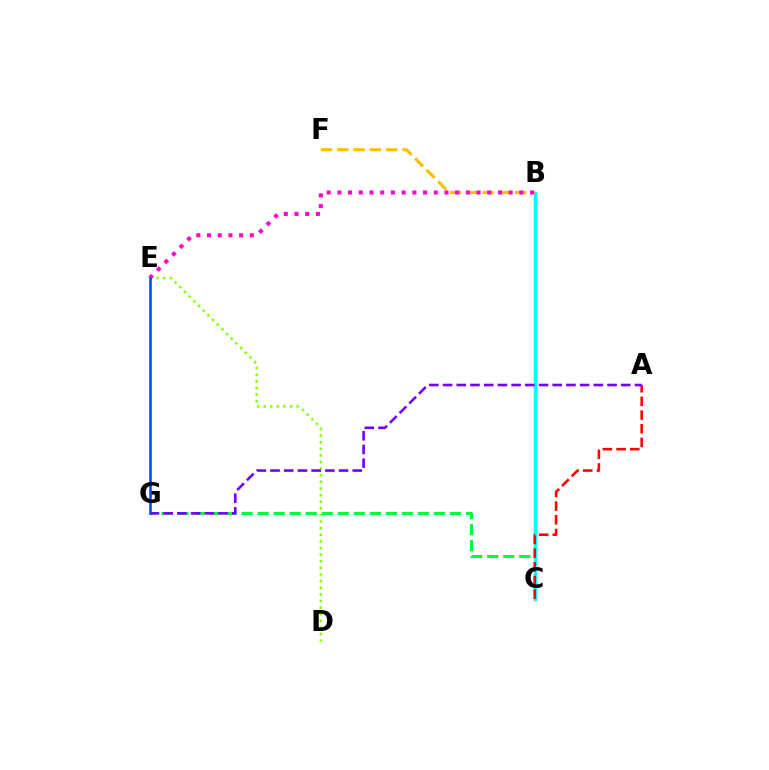{('C', 'G'): [{'color': '#00ff39', 'line_style': 'dashed', 'thickness': 2.18}], ('B', 'C'): [{'color': '#00fff6', 'line_style': 'solid', 'thickness': 2.51}], ('A', 'C'): [{'color': '#ff0000', 'line_style': 'dashed', 'thickness': 1.86}], ('D', 'E'): [{'color': '#84ff00', 'line_style': 'dotted', 'thickness': 1.8}], ('A', 'G'): [{'color': '#7200ff', 'line_style': 'dashed', 'thickness': 1.86}], ('B', 'F'): [{'color': '#ffbd00', 'line_style': 'dashed', 'thickness': 2.21}], ('B', 'E'): [{'color': '#ff00cf', 'line_style': 'dotted', 'thickness': 2.91}], ('E', 'G'): [{'color': '#004bff', 'line_style': 'solid', 'thickness': 1.88}]}